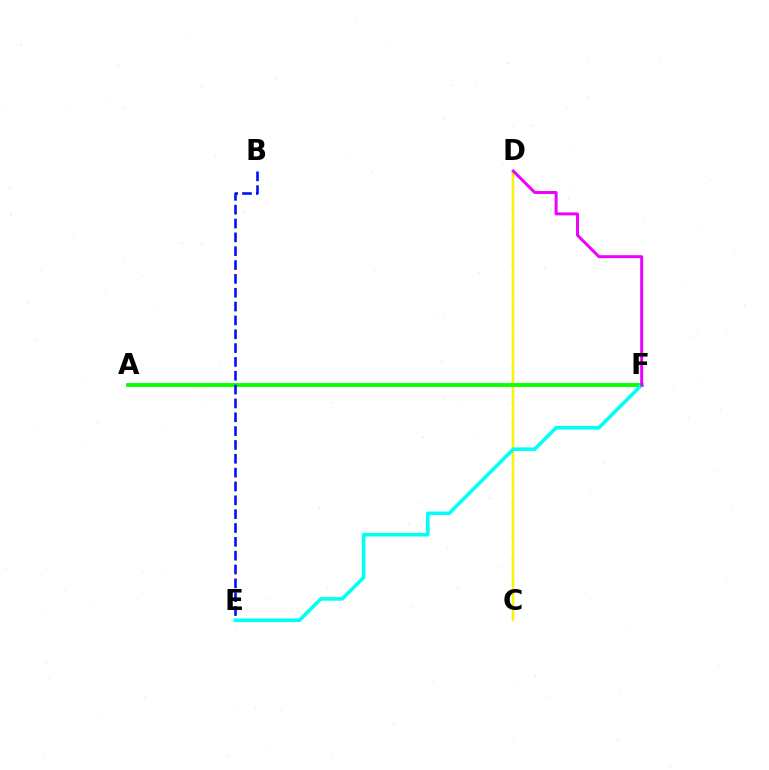{('C', 'D'): [{'color': '#ff0000', 'line_style': 'dashed', 'thickness': 1.54}, {'color': '#fcf500', 'line_style': 'solid', 'thickness': 1.66}], ('A', 'F'): [{'color': '#08ff00', 'line_style': 'solid', 'thickness': 2.76}], ('B', 'E'): [{'color': '#0010ff', 'line_style': 'dashed', 'thickness': 1.88}], ('E', 'F'): [{'color': '#00fff6', 'line_style': 'solid', 'thickness': 2.59}], ('D', 'F'): [{'color': '#ee00ff', 'line_style': 'solid', 'thickness': 2.13}]}